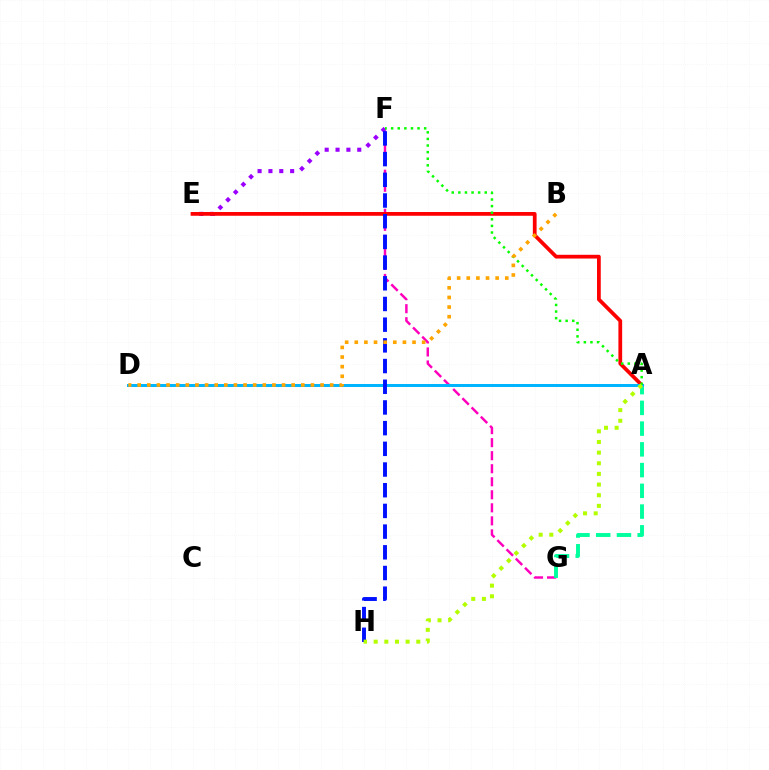{('F', 'G'): [{'color': '#ff00bd', 'line_style': 'dashed', 'thickness': 1.77}], ('E', 'F'): [{'color': '#9b00ff', 'line_style': 'dotted', 'thickness': 2.95}], ('A', 'E'): [{'color': '#ff0000', 'line_style': 'solid', 'thickness': 2.7}], ('A', 'G'): [{'color': '#00ff9d', 'line_style': 'dashed', 'thickness': 2.82}], ('A', 'D'): [{'color': '#00b5ff', 'line_style': 'solid', 'thickness': 2.16}], ('F', 'H'): [{'color': '#0010ff', 'line_style': 'dashed', 'thickness': 2.81}], ('A', 'F'): [{'color': '#08ff00', 'line_style': 'dotted', 'thickness': 1.79}], ('A', 'H'): [{'color': '#b3ff00', 'line_style': 'dotted', 'thickness': 2.89}], ('B', 'D'): [{'color': '#ffa500', 'line_style': 'dotted', 'thickness': 2.62}]}